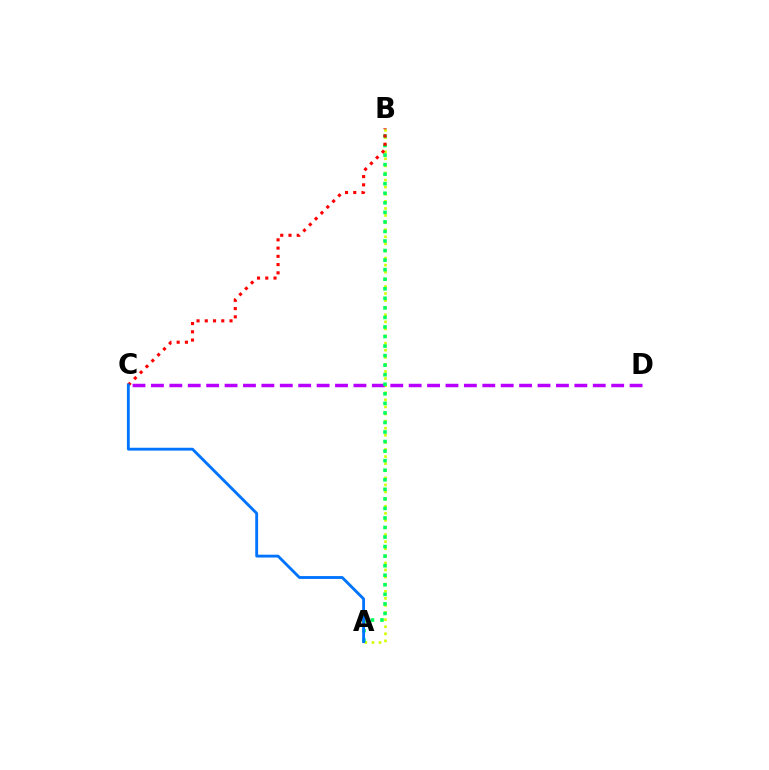{('A', 'B'): [{'color': '#d1ff00', 'line_style': 'dotted', 'thickness': 1.93}, {'color': '#00ff5c', 'line_style': 'dotted', 'thickness': 2.59}], ('C', 'D'): [{'color': '#b900ff', 'line_style': 'dashed', 'thickness': 2.5}], ('B', 'C'): [{'color': '#ff0000', 'line_style': 'dotted', 'thickness': 2.24}], ('A', 'C'): [{'color': '#0074ff', 'line_style': 'solid', 'thickness': 2.05}]}